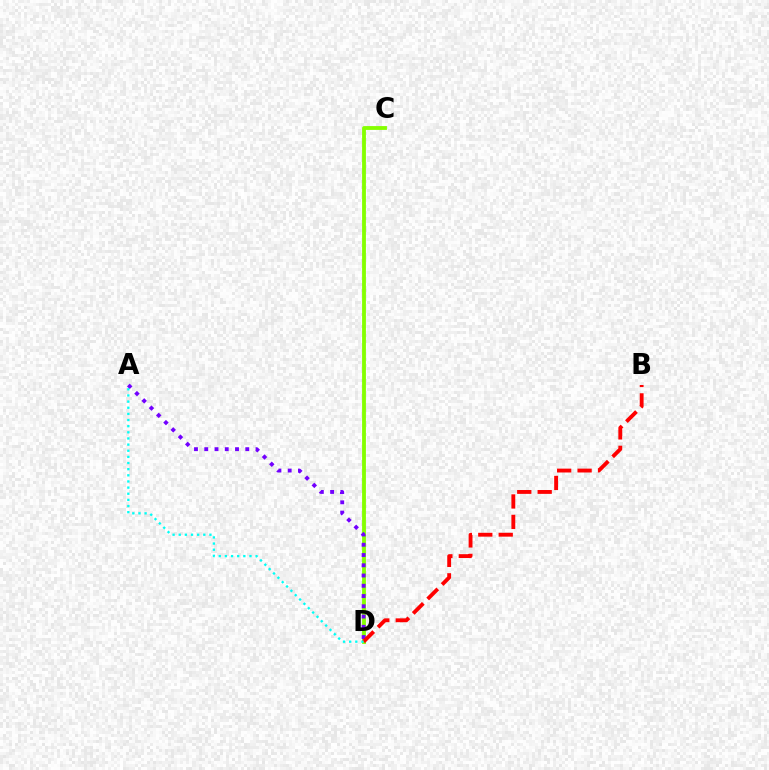{('C', 'D'): [{'color': '#84ff00', 'line_style': 'solid', 'thickness': 2.75}], ('A', 'D'): [{'color': '#7200ff', 'line_style': 'dotted', 'thickness': 2.79}, {'color': '#00fff6', 'line_style': 'dotted', 'thickness': 1.67}], ('B', 'D'): [{'color': '#ff0000', 'line_style': 'dashed', 'thickness': 2.78}]}